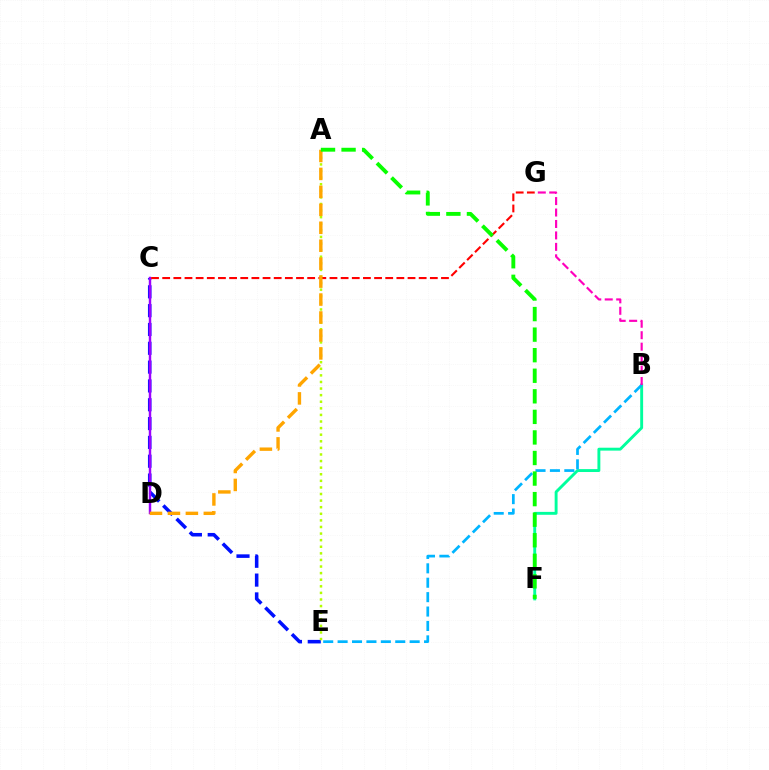{('C', 'E'): [{'color': '#0010ff', 'line_style': 'dashed', 'thickness': 2.56}], ('C', 'D'): [{'color': '#9b00ff', 'line_style': 'solid', 'thickness': 1.76}], ('A', 'E'): [{'color': '#b3ff00', 'line_style': 'dotted', 'thickness': 1.79}], ('B', 'F'): [{'color': '#00ff9d', 'line_style': 'solid', 'thickness': 2.09}], ('C', 'G'): [{'color': '#ff0000', 'line_style': 'dashed', 'thickness': 1.51}], ('A', 'D'): [{'color': '#ffa500', 'line_style': 'dashed', 'thickness': 2.44}], ('B', 'E'): [{'color': '#00b5ff', 'line_style': 'dashed', 'thickness': 1.96}], ('B', 'G'): [{'color': '#ff00bd', 'line_style': 'dashed', 'thickness': 1.56}], ('A', 'F'): [{'color': '#08ff00', 'line_style': 'dashed', 'thickness': 2.79}]}